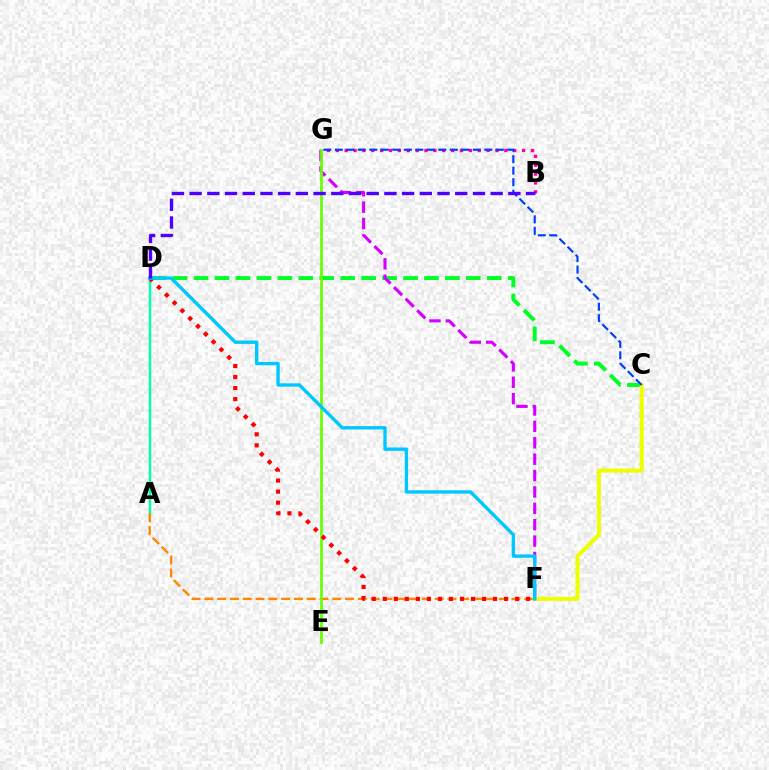{('A', 'D'): [{'color': '#00ffaf', 'line_style': 'solid', 'thickness': 1.75}], ('A', 'F'): [{'color': '#ff8800', 'line_style': 'dashed', 'thickness': 1.74}], ('C', 'D'): [{'color': '#00ff27', 'line_style': 'dashed', 'thickness': 2.85}], ('F', 'G'): [{'color': '#d600ff', 'line_style': 'dashed', 'thickness': 2.23}], ('C', 'F'): [{'color': '#eeff00', 'line_style': 'solid', 'thickness': 2.9}], ('B', 'G'): [{'color': '#ff00a0', 'line_style': 'dotted', 'thickness': 2.41}], ('E', 'G'): [{'color': '#66ff00', 'line_style': 'solid', 'thickness': 1.94}], ('C', 'G'): [{'color': '#003fff', 'line_style': 'dashed', 'thickness': 1.56}], ('D', 'F'): [{'color': '#ff0000', 'line_style': 'dotted', 'thickness': 3.0}, {'color': '#00c7ff', 'line_style': 'solid', 'thickness': 2.42}], ('B', 'D'): [{'color': '#4f00ff', 'line_style': 'dashed', 'thickness': 2.41}]}